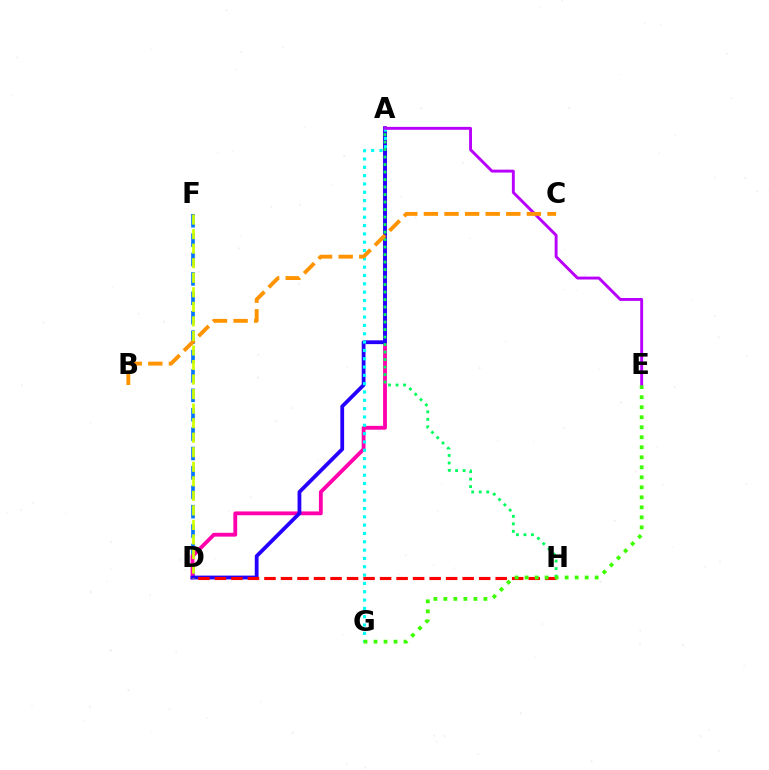{('D', 'F'): [{'color': '#0074ff', 'line_style': 'dashed', 'thickness': 2.63}, {'color': '#d1ff00', 'line_style': 'dashed', 'thickness': 1.98}], ('A', 'D'): [{'color': '#ff00ac', 'line_style': 'solid', 'thickness': 2.75}, {'color': '#2500ff', 'line_style': 'solid', 'thickness': 2.73}], ('A', 'G'): [{'color': '#00fff6', 'line_style': 'dotted', 'thickness': 2.26}], ('A', 'E'): [{'color': '#b900ff', 'line_style': 'solid', 'thickness': 2.09}], ('D', 'H'): [{'color': '#ff0000', 'line_style': 'dashed', 'thickness': 2.24}], ('A', 'H'): [{'color': '#00ff5c', 'line_style': 'dotted', 'thickness': 2.04}], ('B', 'C'): [{'color': '#ff9400', 'line_style': 'dashed', 'thickness': 2.8}], ('E', 'G'): [{'color': '#3dff00', 'line_style': 'dotted', 'thickness': 2.72}]}